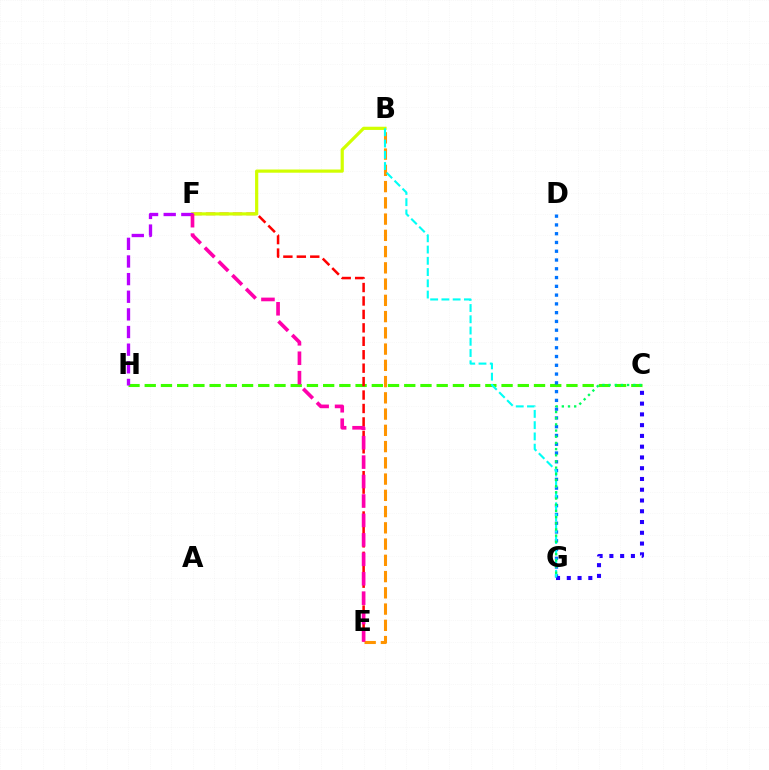{('C', 'H'): [{'color': '#3dff00', 'line_style': 'dashed', 'thickness': 2.2}], ('B', 'E'): [{'color': '#ff9400', 'line_style': 'dashed', 'thickness': 2.21}], ('E', 'F'): [{'color': '#ff0000', 'line_style': 'dashed', 'thickness': 1.83}, {'color': '#ff00ac', 'line_style': 'dashed', 'thickness': 2.64}], ('D', 'G'): [{'color': '#0074ff', 'line_style': 'dotted', 'thickness': 2.38}], ('C', 'G'): [{'color': '#2500ff', 'line_style': 'dotted', 'thickness': 2.92}, {'color': '#00ff5c', 'line_style': 'dotted', 'thickness': 1.68}], ('B', 'F'): [{'color': '#d1ff00', 'line_style': 'solid', 'thickness': 2.31}], ('B', 'G'): [{'color': '#00fff6', 'line_style': 'dashed', 'thickness': 1.53}], ('F', 'H'): [{'color': '#b900ff', 'line_style': 'dashed', 'thickness': 2.4}]}